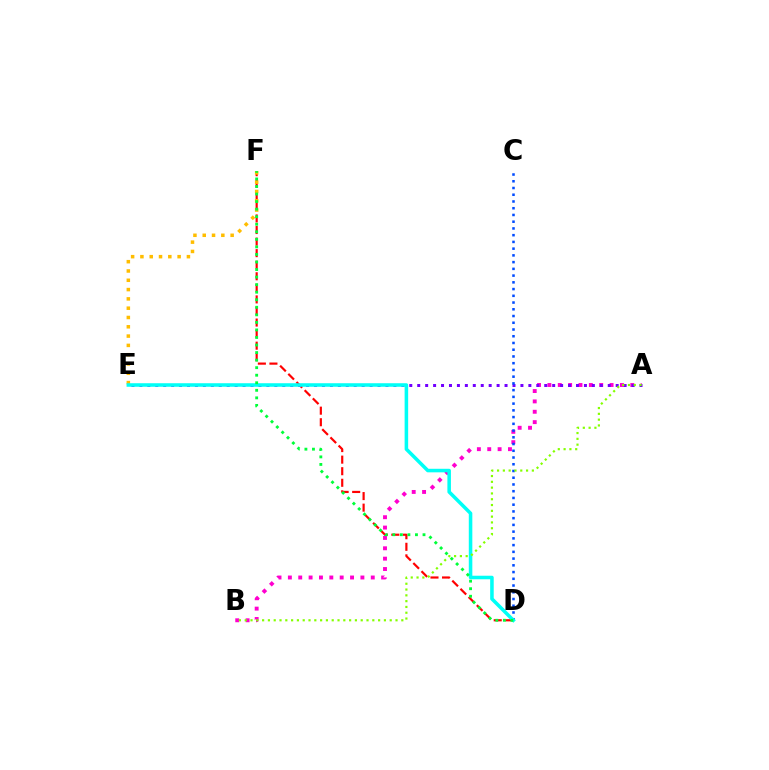{('D', 'F'): [{'color': '#ff0000', 'line_style': 'dashed', 'thickness': 1.57}, {'color': '#00ff39', 'line_style': 'dotted', 'thickness': 2.05}], ('A', 'B'): [{'color': '#ff00cf', 'line_style': 'dotted', 'thickness': 2.82}, {'color': '#84ff00', 'line_style': 'dotted', 'thickness': 1.58}], ('A', 'E'): [{'color': '#7200ff', 'line_style': 'dotted', 'thickness': 2.16}], ('E', 'F'): [{'color': '#ffbd00', 'line_style': 'dotted', 'thickness': 2.53}], ('C', 'D'): [{'color': '#004bff', 'line_style': 'dotted', 'thickness': 1.83}], ('D', 'E'): [{'color': '#00fff6', 'line_style': 'solid', 'thickness': 2.55}]}